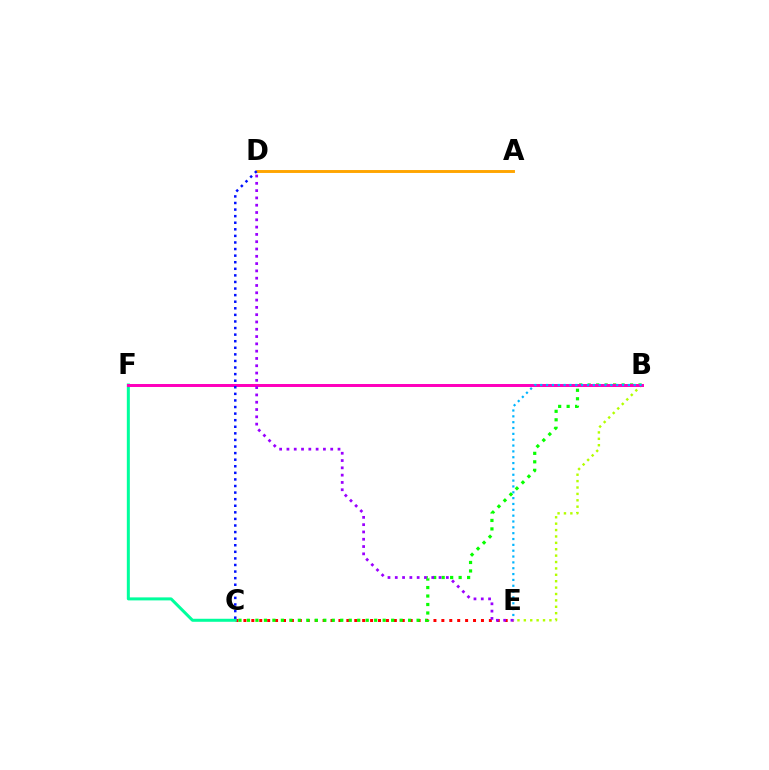{('C', 'E'): [{'color': '#ff0000', 'line_style': 'dotted', 'thickness': 2.15}], ('B', 'E'): [{'color': '#b3ff00', 'line_style': 'dotted', 'thickness': 1.74}, {'color': '#00b5ff', 'line_style': 'dotted', 'thickness': 1.59}], ('C', 'F'): [{'color': '#00ff9d', 'line_style': 'solid', 'thickness': 2.17}], ('B', 'C'): [{'color': '#08ff00', 'line_style': 'dotted', 'thickness': 2.3}], ('B', 'F'): [{'color': '#ff00bd', 'line_style': 'solid', 'thickness': 2.14}], ('A', 'D'): [{'color': '#ffa500', 'line_style': 'solid', 'thickness': 2.1}], ('D', 'E'): [{'color': '#9b00ff', 'line_style': 'dotted', 'thickness': 1.98}], ('C', 'D'): [{'color': '#0010ff', 'line_style': 'dotted', 'thickness': 1.79}]}